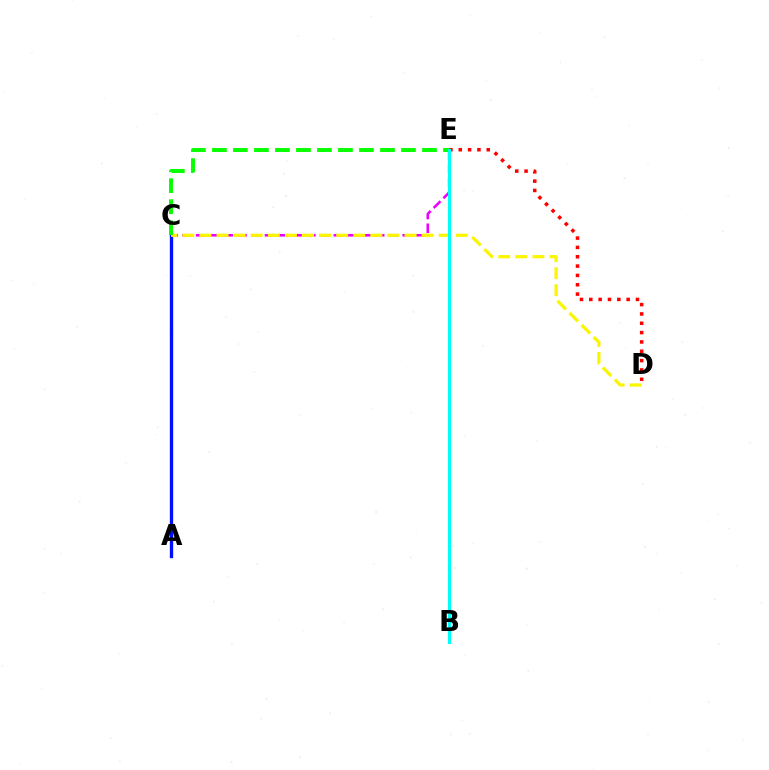{('D', 'E'): [{'color': '#ff0000', 'line_style': 'dotted', 'thickness': 2.54}], ('A', 'C'): [{'color': '#0010ff', 'line_style': 'solid', 'thickness': 2.4}], ('C', 'E'): [{'color': '#ee00ff', 'line_style': 'dashed', 'thickness': 1.87}, {'color': '#08ff00', 'line_style': 'dashed', 'thickness': 2.85}], ('C', 'D'): [{'color': '#fcf500', 'line_style': 'dashed', 'thickness': 2.32}], ('B', 'E'): [{'color': '#00fff6', 'line_style': 'solid', 'thickness': 2.26}]}